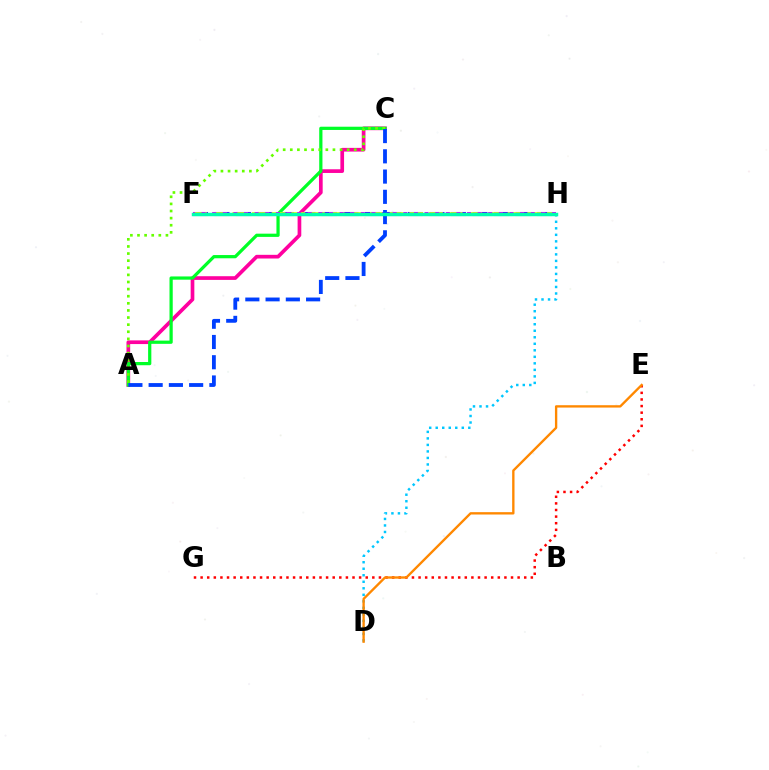{('F', 'H'): [{'color': '#4f00ff', 'line_style': 'dashed', 'thickness': 2.92}, {'color': '#eeff00', 'line_style': 'dashed', 'thickness': 2.67}, {'color': '#d600ff', 'line_style': 'dotted', 'thickness': 2.89}, {'color': '#00ffaf', 'line_style': 'solid', 'thickness': 2.48}], ('A', 'C'): [{'color': '#ff00a0', 'line_style': 'solid', 'thickness': 2.66}, {'color': '#00ff27', 'line_style': 'solid', 'thickness': 2.32}, {'color': '#66ff00', 'line_style': 'dotted', 'thickness': 1.93}, {'color': '#003fff', 'line_style': 'dashed', 'thickness': 2.75}], ('E', 'G'): [{'color': '#ff0000', 'line_style': 'dotted', 'thickness': 1.79}], ('D', 'H'): [{'color': '#00c7ff', 'line_style': 'dotted', 'thickness': 1.77}], ('D', 'E'): [{'color': '#ff8800', 'line_style': 'solid', 'thickness': 1.7}]}